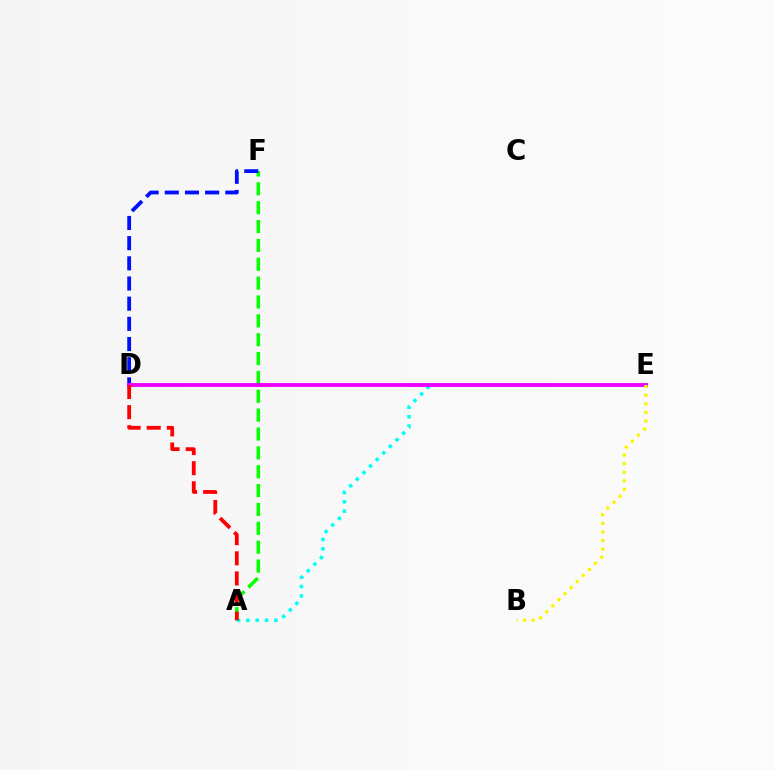{('A', 'F'): [{'color': '#08ff00', 'line_style': 'dashed', 'thickness': 2.56}], ('A', 'E'): [{'color': '#00fff6', 'line_style': 'dotted', 'thickness': 2.54}], ('D', 'F'): [{'color': '#0010ff', 'line_style': 'dashed', 'thickness': 2.74}], ('D', 'E'): [{'color': '#ee00ff', 'line_style': 'solid', 'thickness': 2.78}], ('A', 'D'): [{'color': '#ff0000', 'line_style': 'dashed', 'thickness': 2.73}], ('B', 'E'): [{'color': '#fcf500', 'line_style': 'dotted', 'thickness': 2.33}]}